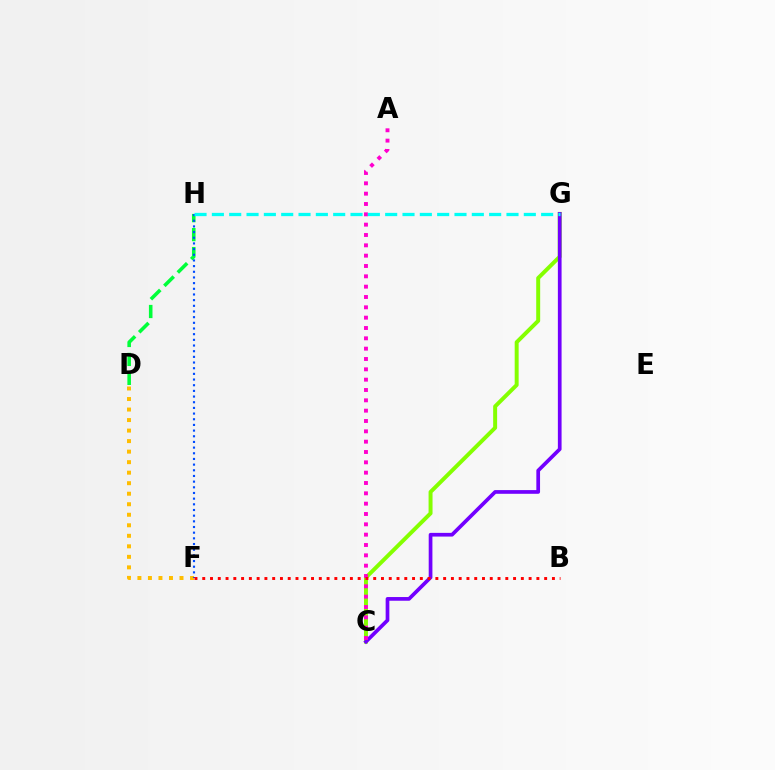{('D', 'F'): [{'color': '#ffbd00', 'line_style': 'dotted', 'thickness': 2.86}], ('D', 'H'): [{'color': '#00ff39', 'line_style': 'dashed', 'thickness': 2.58}], ('F', 'H'): [{'color': '#004bff', 'line_style': 'dotted', 'thickness': 1.54}], ('C', 'G'): [{'color': '#84ff00', 'line_style': 'solid', 'thickness': 2.85}, {'color': '#7200ff', 'line_style': 'solid', 'thickness': 2.67}], ('A', 'C'): [{'color': '#ff00cf', 'line_style': 'dotted', 'thickness': 2.81}], ('G', 'H'): [{'color': '#00fff6', 'line_style': 'dashed', 'thickness': 2.35}], ('B', 'F'): [{'color': '#ff0000', 'line_style': 'dotted', 'thickness': 2.11}]}